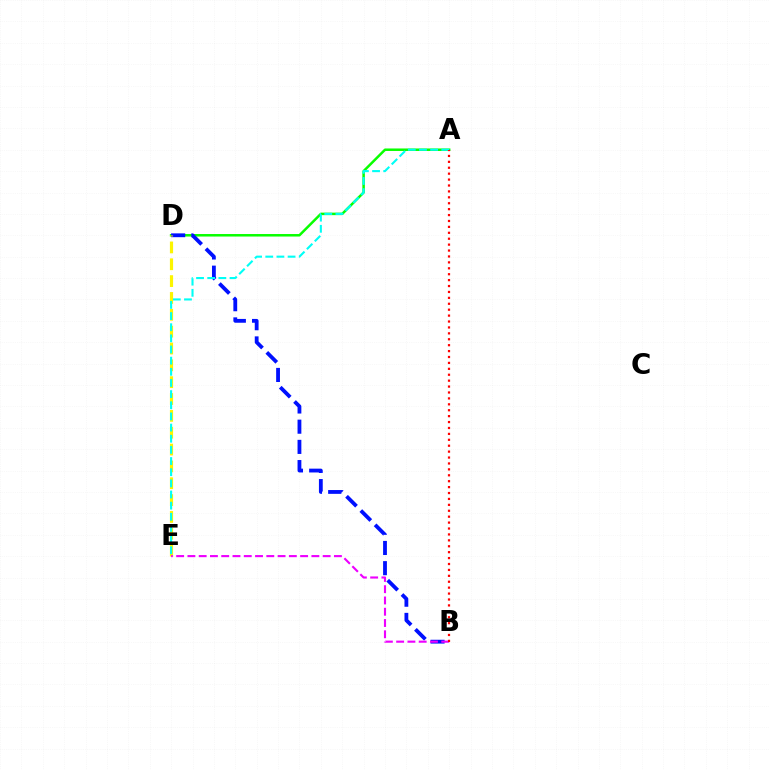{('A', 'D'): [{'color': '#08ff00', 'line_style': 'solid', 'thickness': 1.8}], ('B', 'D'): [{'color': '#0010ff', 'line_style': 'dashed', 'thickness': 2.74}], ('D', 'E'): [{'color': '#fcf500', 'line_style': 'dashed', 'thickness': 2.29}], ('A', 'E'): [{'color': '#00fff6', 'line_style': 'dashed', 'thickness': 1.52}], ('B', 'E'): [{'color': '#ee00ff', 'line_style': 'dashed', 'thickness': 1.53}], ('A', 'B'): [{'color': '#ff0000', 'line_style': 'dotted', 'thickness': 1.61}]}